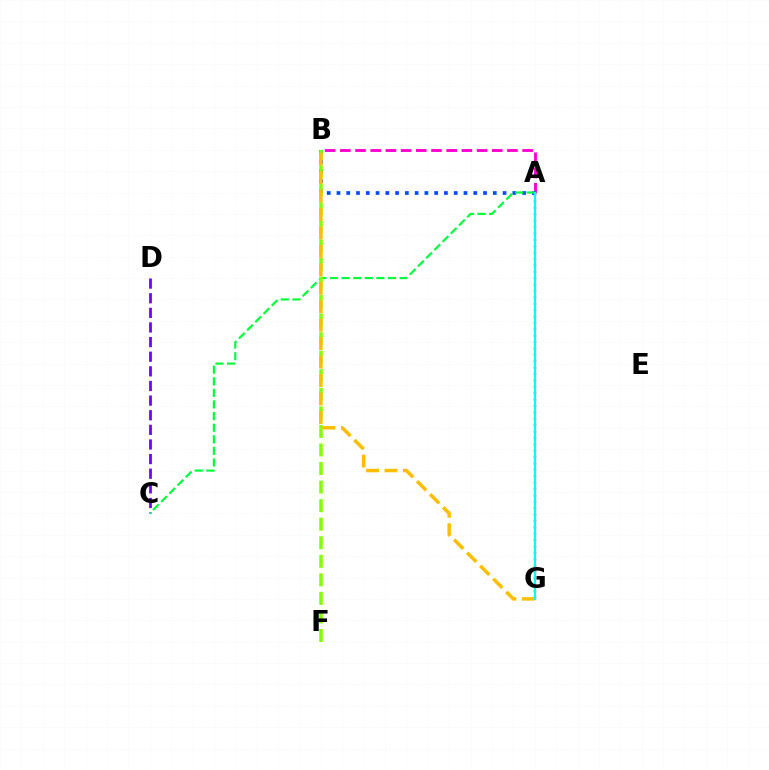{('A', 'G'): [{'color': '#ff0000', 'line_style': 'dotted', 'thickness': 1.74}, {'color': '#00fff6', 'line_style': 'solid', 'thickness': 1.54}], ('C', 'D'): [{'color': '#7200ff', 'line_style': 'dashed', 'thickness': 1.99}], ('A', 'B'): [{'color': '#ff00cf', 'line_style': 'dashed', 'thickness': 2.06}, {'color': '#004bff', 'line_style': 'dotted', 'thickness': 2.65}], ('A', 'C'): [{'color': '#00ff39', 'line_style': 'dashed', 'thickness': 1.58}], ('B', 'F'): [{'color': '#84ff00', 'line_style': 'dashed', 'thickness': 2.52}], ('B', 'G'): [{'color': '#ffbd00', 'line_style': 'dashed', 'thickness': 2.51}]}